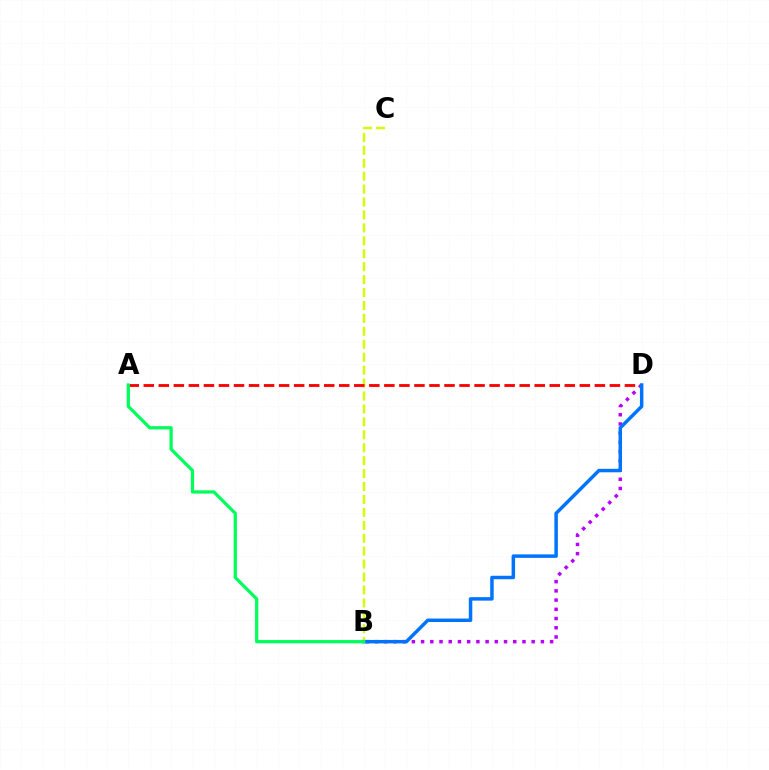{('B', 'C'): [{'color': '#d1ff00', 'line_style': 'dashed', 'thickness': 1.76}], ('B', 'D'): [{'color': '#b900ff', 'line_style': 'dotted', 'thickness': 2.5}, {'color': '#0074ff', 'line_style': 'solid', 'thickness': 2.5}], ('A', 'D'): [{'color': '#ff0000', 'line_style': 'dashed', 'thickness': 2.04}], ('A', 'B'): [{'color': '#00ff5c', 'line_style': 'solid', 'thickness': 2.34}]}